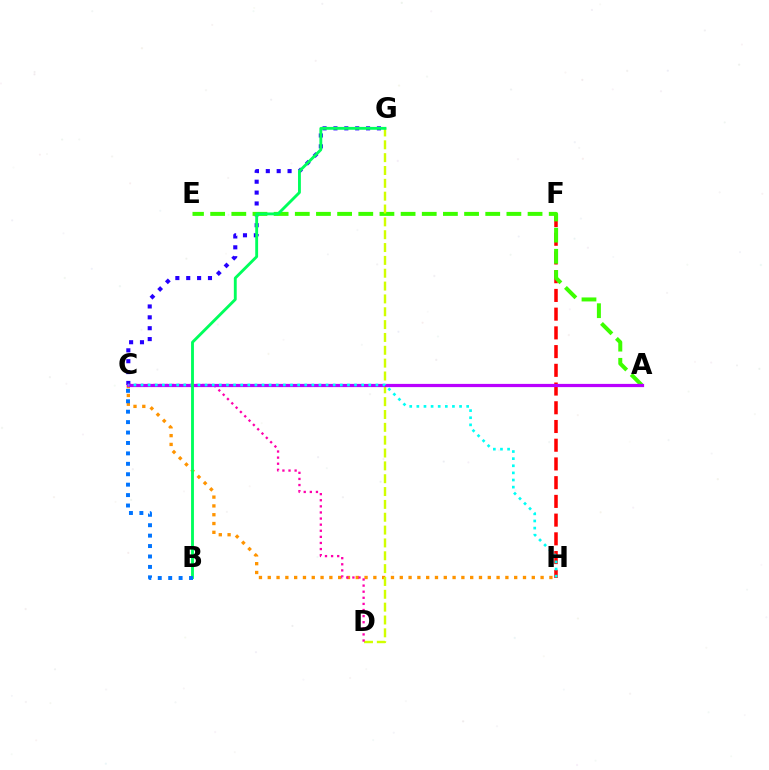{('F', 'H'): [{'color': '#ff0000', 'line_style': 'dashed', 'thickness': 2.54}], ('C', 'H'): [{'color': '#ff9400', 'line_style': 'dotted', 'thickness': 2.39}, {'color': '#00fff6', 'line_style': 'dotted', 'thickness': 1.93}], ('C', 'G'): [{'color': '#2500ff', 'line_style': 'dotted', 'thickness': 2.95}], ('A', 'E'): [{'color': '#3dff00', 'line_style': 'dashed', 'thickness': 2.87}], ('D', 'G'): [{'color': '#d1ff00', 'line_style': 'dashed', 'thickness': 1.74}], ('C', 'D'): [{'color': '#ff00ac', 'line_style': 'dotted', 'thickness': 1.66}], ('A', 'C'): [{'color': '#b900ff', 'line_style': 'solid', 'thickness': 2.32}], ('B', 'G'): [{'color': '#00ff5c', 'line_style': 'solid', 'thickness': 2.06}], ('B', 'C'): [{'color': '#0074ff', 'line_style': 'dotted', 'thickness': 2.83}]}